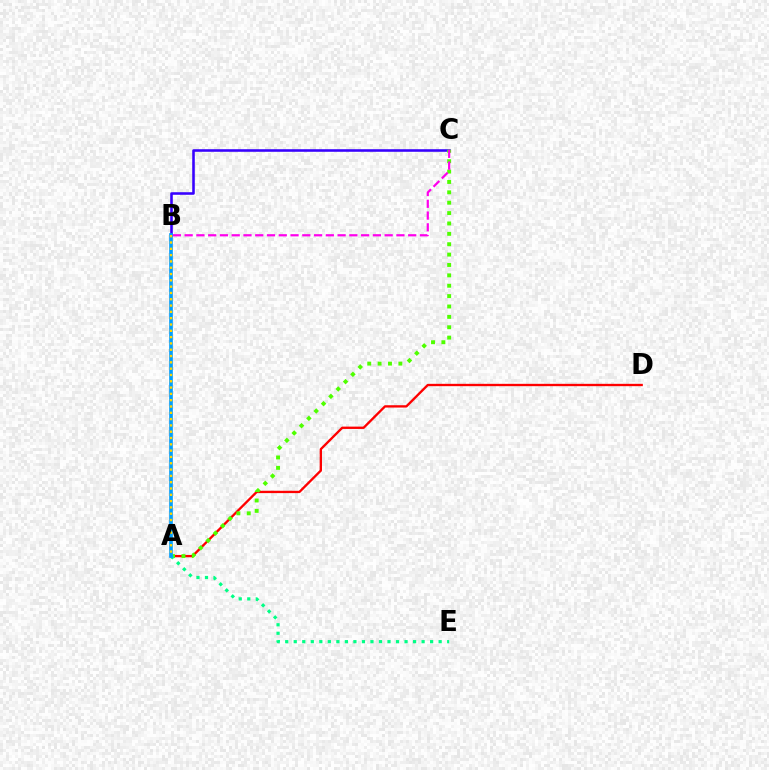{('A', 'D'): [{'color': '#ff0000', 'line_style': 'solid', 'thickness': 1.68}], ('B', 'C'): [{'color': '#3700ff', 'line_style': 'solid', 'thickness': 1.85}, {'color': '#ff00ed', 'line_style': 'dashed', 'thickness': 1.6}], ('A', 'C'): [{'color': '#4fff00', 'line_style': 'dotted', 'thickness': 2.82}], ('A', 'E'): [{'color': '#00ff86', 'line_style': 'dotted', 'thickness': 2.32}], ('A', 'B'): [{'color': '#009eff', 'line_style': 'solid', 'thickness': 2.63}, {'color': '#ffd500', 'line_style': 'dotted', 'thickness': 1.71}]}